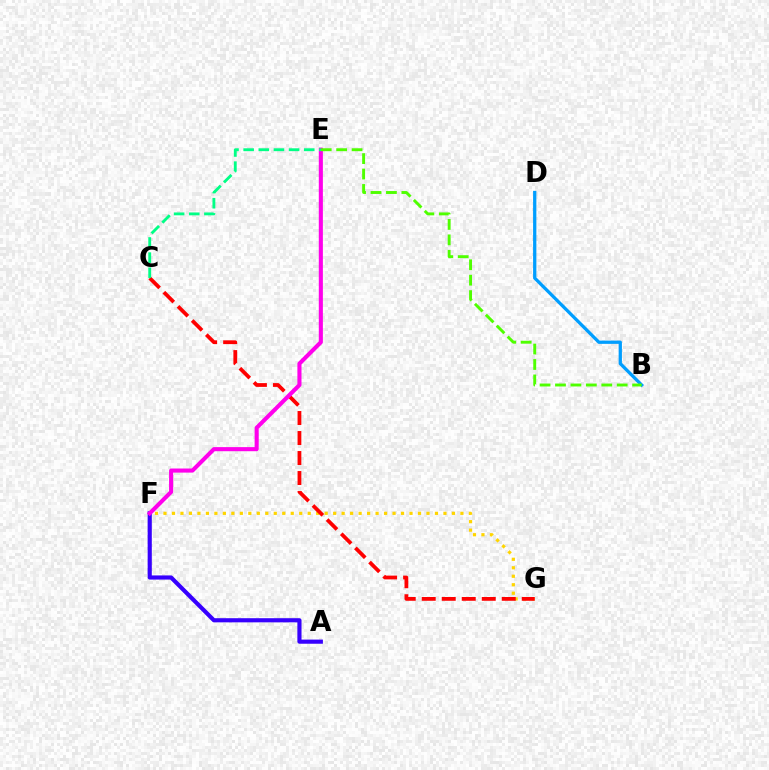{('A', 'F'): [{'color': '#3700ff', 'line_style': 'solid', 'thickness': 2.98}], ('B', 'D'): [{'color': '#009eff', 'line_style': 'solid', 'thickness': 2.36}], ('F', 'G'): [{'color': '#ffd500', 'line_style': 'dotted', 'thickness': 2.31}], ('C', 'G'): [{'color': '#ff0000', 'line_style': 'dashed', 'thickness': 2.72}], ('E', 'F'): [{'color': '#ff00ed', 'line_style': 'solid', 'thickness': 2.95}], ('B', 'E'): [{'color': '#4fff00', 'line_style': 'dashed', 'thickness': 2.1}], ('C', 'E'): [{'color': '#00ff86', 'line_style': 'dashed', 'thickness': 2.06}]}